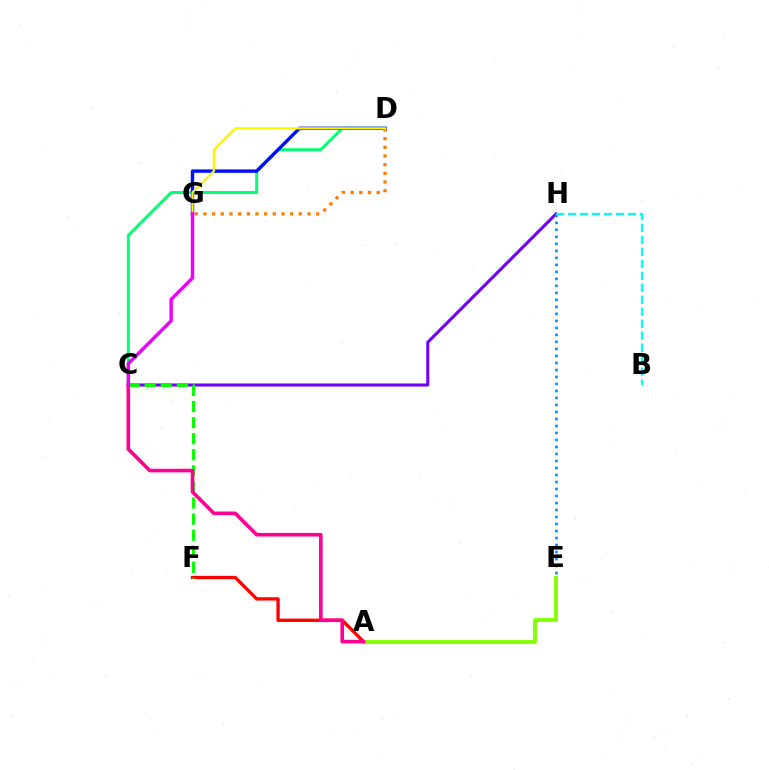{('C', 'D'): [{'color': '#00ff74', 'line_style': 'solid', 'thickness': 2.14}], ('D', 'G'): [{'color': '#0010ff', 'line_style': 'solid', 'thickness': 2.46}, {'color': '#ff7c00', 'line_style': 'dotted', 'thickness': 2.36}, {'color': '#fcf500', 'line_style': 'solid', 'thickness': 1.62}], ('C', 'H'): [{'color': '#7200ff', 'line_style': 'solid', 'thickness': 2.21}], ('A', 'F'): [{'color': '#ff0000', 'line_style': 'solid', 'thickness': 2.37}], ('C', 'F'): [{'color': '#08ff00', 'line_style': 'dashed', 'thickness': 2.18}], ('E', 'H'): [{'color': '#008cff', 'line_style': 'dotted', 'thickness': 1.9}], ('A', 'E'): [{'color': '#84ff00', 'line_style': 'solid', 'thickness': 2.77}], ('A', 'C'): [{'color': '#ff0094', 'line_style': 'solid', 'thickness': 2.61}], ('C', 'G'): [{'color': '#ee00ff', 'line_style': 'solid', 'thickness': 2.48}], ('B', 'H'): [{'color': '#00fff6', 'line_style': 'dashed', 'thickness': 1.63}]}